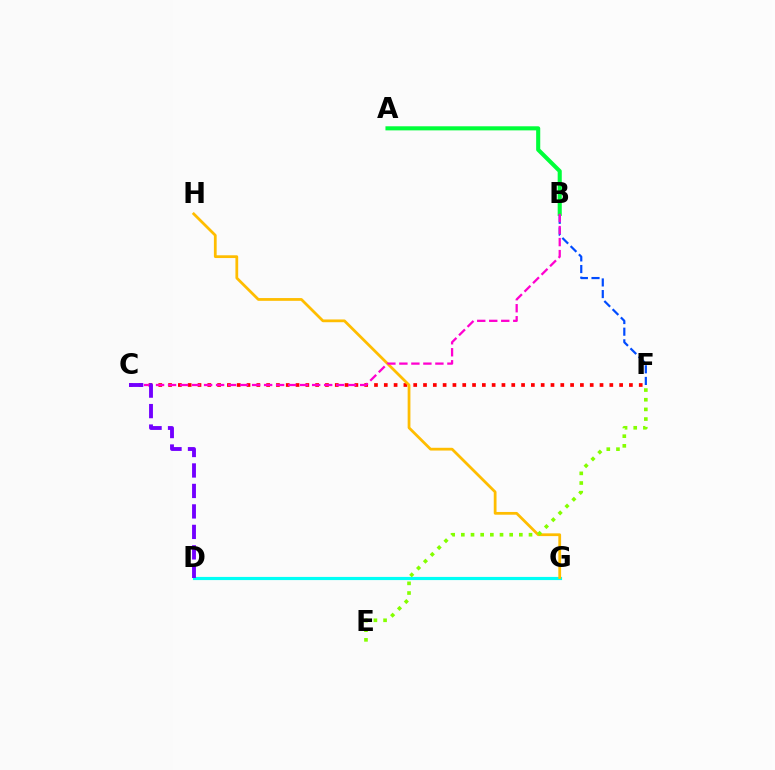{('C', 'F'): [{'color': '#ff0000', 'line_style': 'dotted', 'thickness': 2.66}], ('D', 'G'): [{'color': '#00fff6', 'line_style': 'solid', 'thickness': 2.28}], ('G', 'H'): [{'color': '#ffbd00', 'line_style': 'solid', 'thickness': 1.99}], ('B', 'F'): [{'color': '#004bff', 'line_style': 'dashed', 'thickness': 1.58}], ('E', 'F'): [{'color': '#84ff00', 'line_style': 'dotted', 'thickness': 2.63}], ('A', 'B'): [{'color': '#00ff39', 'line_style': 'solid', 'thickness': 2.94}], ('B', 'C'): [{'color': '#ff00cf', 'line_style': 'dashed', 'thickness': 1.63}], ('C', 'D'): [{'color': '#7200ff', 'line_style': 'dashed', 'thickness': 2.78}]}